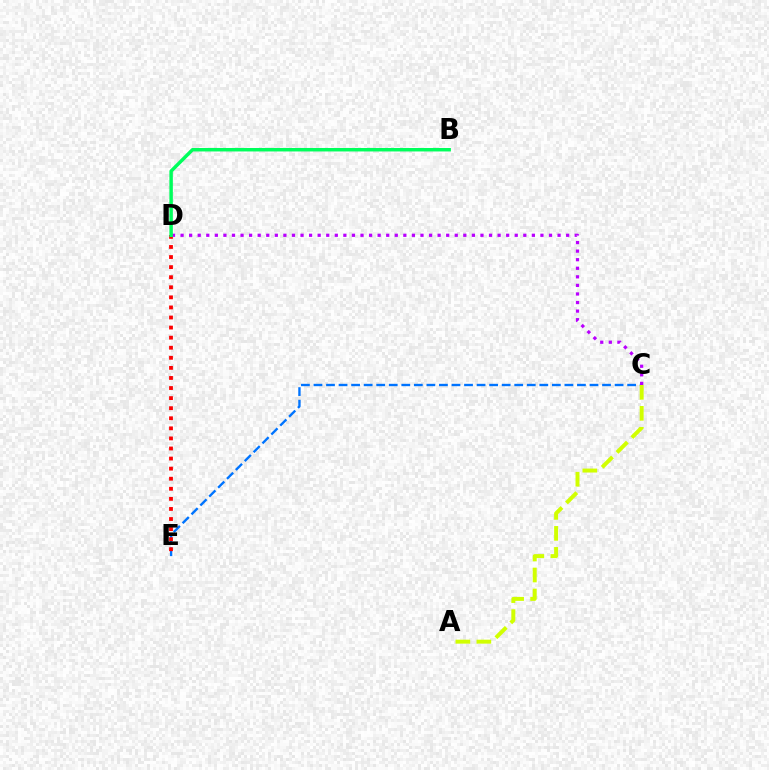{('C', 'E'): [{'color': '#0074ff', 'line_style': 'dashed', 'thickness': 1.7}], ('D', 'E'): [{'color': '#ff0000', 'line_style': 'dotted', 'thickness': 2.74}], ('C', 'D'): [{'color': '#b900ff', 'line_style': 'dotted', 'thickness': 2.33}], ('B', 'D'): [{'color': '#00ff5c', 'line_style': 'solid', 'thickness': 2.5}], ('A', 'C'): [{'color': '#d1ff00', 'line_style': 'dashed', 'thickness': 2.85}]}